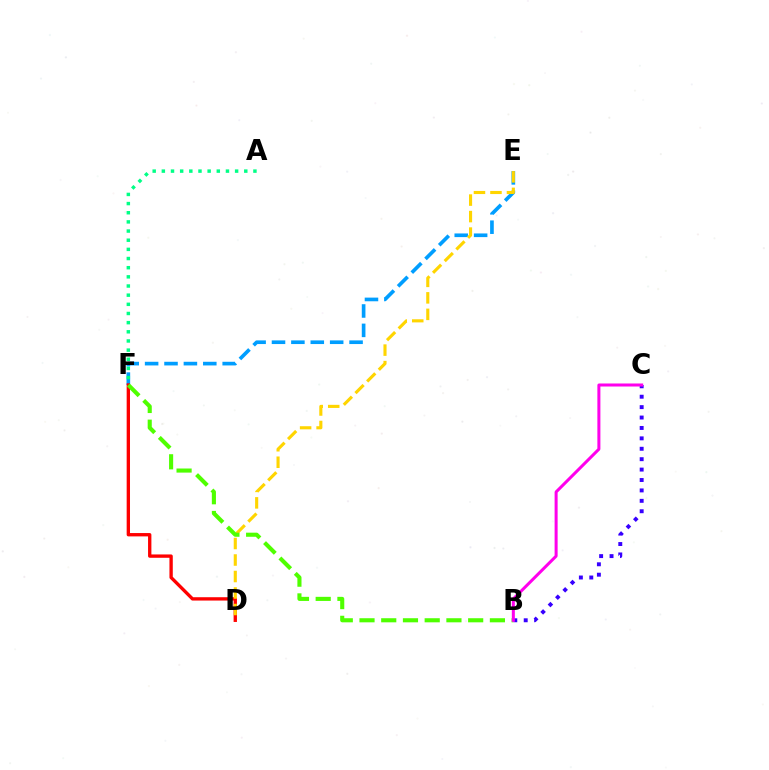{('E', 'F'): [{'color': '#009eff', 'line_style': 'dashed', 'thickness': 2.63}], ('D', 'F'): [{'color': '#ff0000', 'line_style': 'solid', 'thickness': 2.4}], ('D', 'E'): [{'color': '#ffd500', 'line_style': 'dashed', 'thickness': 2.24}], ('B', 'C'): [{'color': '#3700ff', 'line_style': 'dotted', 'thickness': 2.83}, {'color': '#ff00ed', 'line_style': 'solid', 'thickness': 2.17}], ('A', 'F'): [{'color': '#00ff86', 'line_style': 'dotted', 'thickness': 2.49}], ('B', 'F'): [{'color': '#4fff00', 'line_style': 'dashed', 'thickness': 2.95}]}